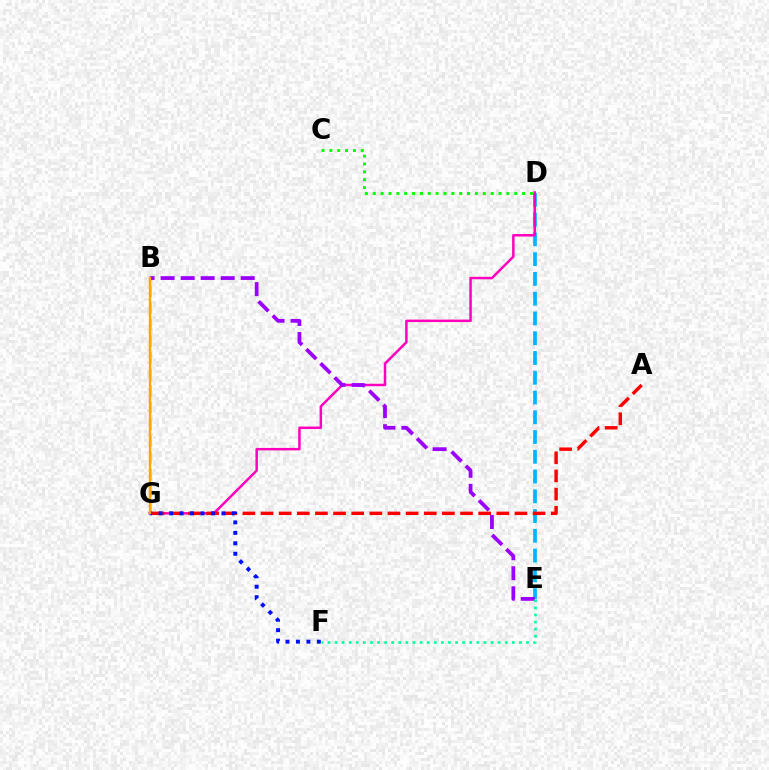{('B', 'G'): [{'color': '#b3ff00', 'line_style': 'dashed', 'thickness': 2.26}, {'color': '#ffa500', 'line_style': 'solid', 'thickness': 1.73}], ('D', 'E'): [{'color': '#00b5ff', 'line_style': 'dashed', 'thickness': 2.68}], ('D', 'G'): [{'color': '#ff00bd', 'line_style': 'solid', 'thickness': 1.78}], ('A', 'G'): [{'color': '#ff0000', 'line_style': 'dashed', 'thickness': 2.46}], ('F', 'G'): [{'color': '#0010ff', 'line_style': 'dotted', 'thickness': 2.84}], ('C', 'D'): [{'color': '#08ff00', 'line_style': 'dotted', 'thickness': 2.13}], ('B', 'E'): [{'color': '#9b00ff', 'line_style': 'dashed', 'thickness': 2.72}], ('E', 'F'): [{'color': '#00ff9d', 'line_style': 'dotted', 'thickness': 1.93}]}